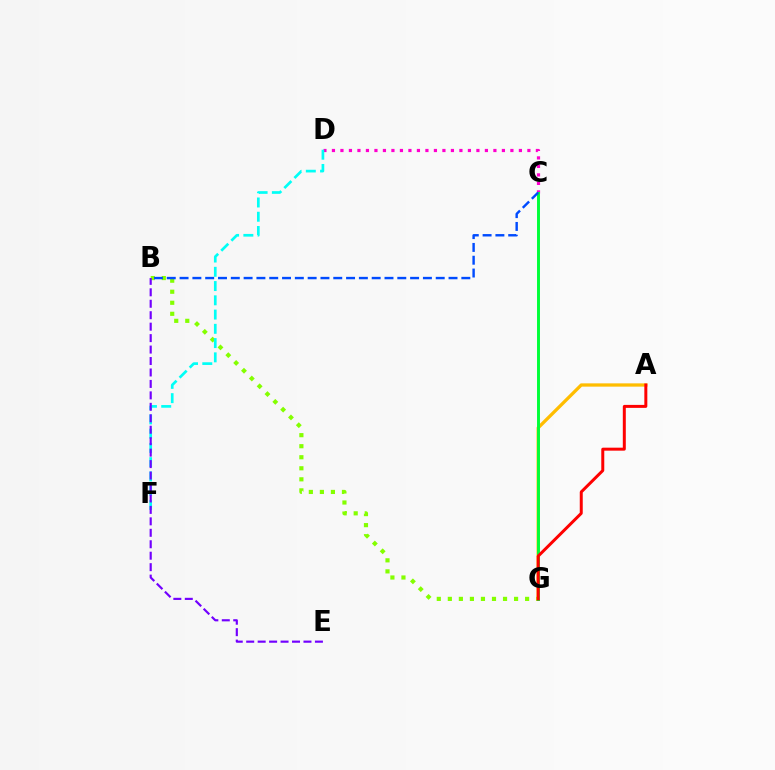{('C', 'D'): [{'color': '#ff00cf', 'line_style': 'dotted', 'thickness': 2.31}], ('B', 'G'): [{'color': '#84ff00', 'line_style': 'dotted', 'thickness': 3.0}], ('D', 'F'): [{'color': '#00fff6', 'line_style': 'dashed', 'thickness': 1.94}], ('B', 'E'): [{'color': '#7200ff', 'line_style': 'dashed', 'thickness': 1.56}], ('A', 'G'): [{'color': '#ffbd00', 'line_style': 'solid', 'thickness': 2.36}, {'color': '#ff0000', 'line_style': 'solid', 'thickness': 2.15}], ('C', 'G'): [{'color': '#00ff39', 'line_style': 'solid', 'thickness': 2.12}], ('B', 'C'): [{'color': '#004bff', 'line_style': 'dashed', 'thickness': 1.74}]}